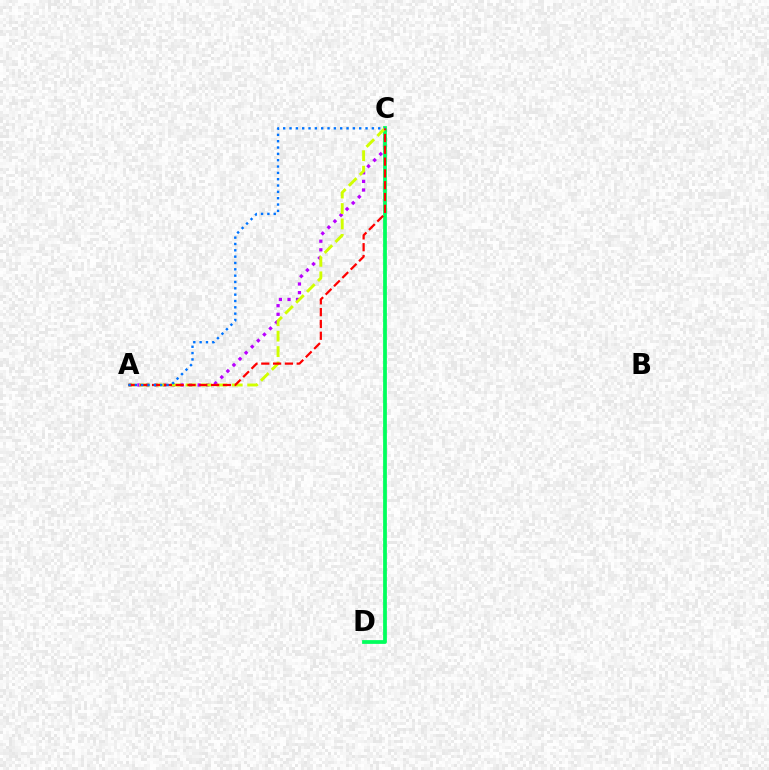{('A', 'C'): [{'color': '#b900ff', 'line_style': 'dotted', 'thickness': 2.34}, {'color': '#d1ff00', 'line_style': 'dashed', 'thickness': 2.09}, {'color': '#ff0000', 'line_style': 'dashed', 'thickness': 1.6}, {'color': '#0074ff', 'line_style': 'dotted', 'thickness': 1.72}], ('C', 'D'): [{'color': '#00ff5c', 'line_style': 'solid', 'thickness': 2.71}]}